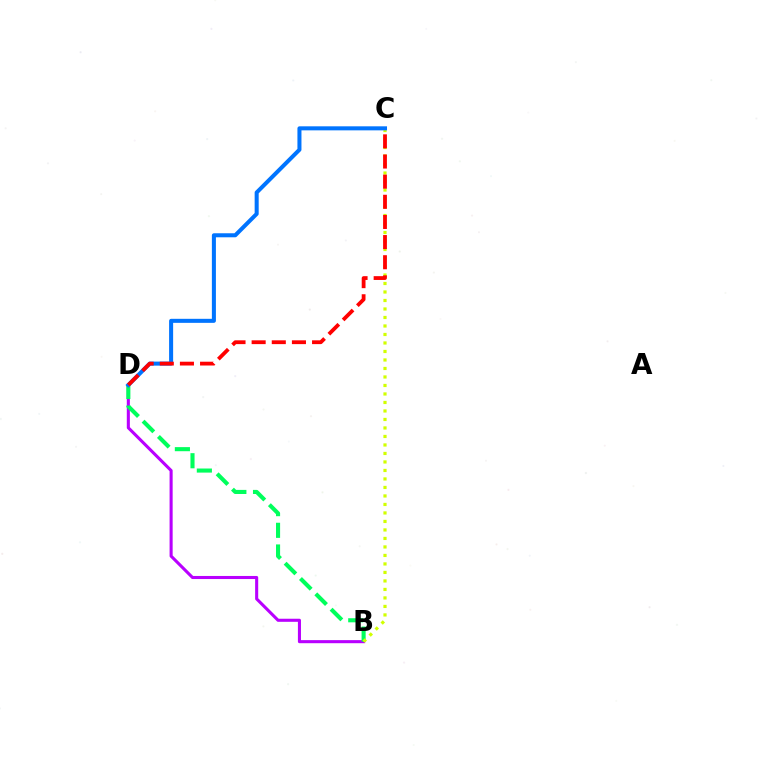{('B', 'D'): [{'color': '#b900ff', 'line_style': 'solid', 'thickness': 2.21}, {'color': '#00ff5c', 'line_style': 'dashed', 'thickness': 2.95}], ('B', 'C'): [{'color': '#d1ff00', 'line_style': 'dotted', 'thickness': 2.31}], ('C', 'D'): [{'color': '#0074ff', 'line_style': 'solid', 'thickness': 2.9}, {'color': '#ff0000', 'line_style': 'dashed', 'thickness': 2.74}]}